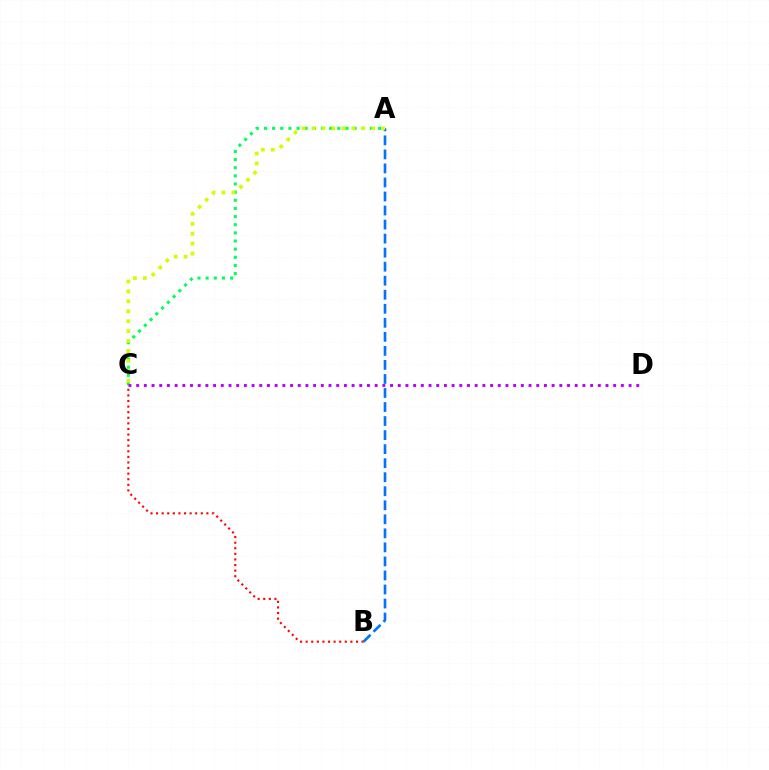{('A', 'C'): [{'color': '#00ff5c', 'line_style': 'dotted', 'thickness': 2.21}, {'color': '#d1ff00', 'line_style': 'dotted', 'thickness': 2.7}], ('A', 'B'): [{'color': '#0074ff', 'line_style': 'dashed', 'thickness': 1.91}], ('B', 'C'): [{'color': '#ff0000', 'line_style': 'dotted', 'thickness': 1.52}], ('C', 'D'): [{'color': '#b900ff', 'line_style': 'dotted', 'thickness': 2.09}]}